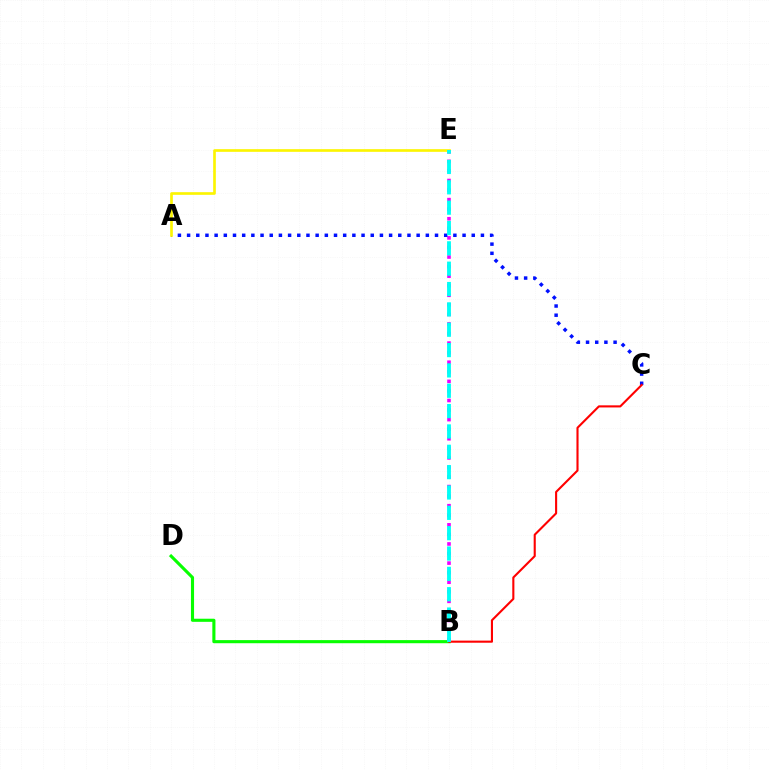{('B', 'D'): [{'color': '#08ff00', 'line_style': 'solid', 'thickness': 2.24}], ('B', 'E'): [{'color': '#ee00ff', 'line_style': 'dotted', 'thickness': 2.6}, {'color': '#00fff6', 'line_style': 'dashed', 'thickness': 2.76}], ('A', 'C'): [{'color': '#0010ff', 'line_style': 'dotted', 'thickness': 2.49}], ('B', 'C'): [{'color': '#ff0000', 'line_style': 'solid', 'thickness': 1.52}], ('A', 'E'): [{'color': '#fcf500', 'line_style': 'solid', 'thickness': 1.91}]}